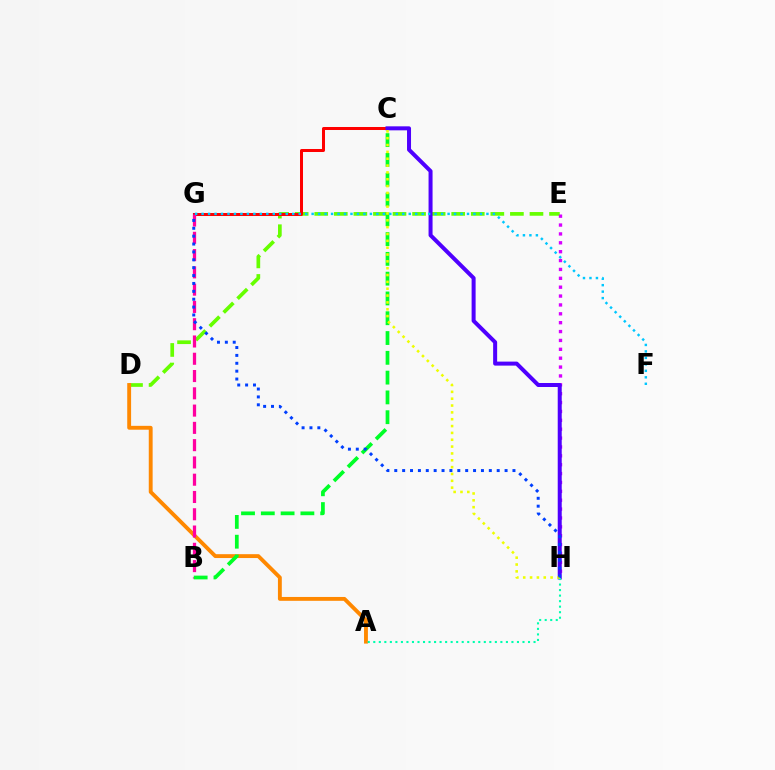{('D', 'E'): [{'color': '#66ff00', 'line_style': 'dashed', 'thickness': 2.66}], ('A', 'D'): [{'color': '#ff8800', 'line_style': 'solid', 'thickness': 2.78}], ('C', 'G'): [{'color': '#ff0000', 'line_style': 'solid', 'thickness': 2.17}], ('E', 'H'): [{'color': '#d600ff', 'line_style': 'dotted', 'thickness': 2.41}], ('C', 'H'): [{'color': '#4f00ff', 'line_style': 'solid', 'thickness': 2.88}, {'color': '#eeff00', 'line_style': 'dotted', 'thickness': 1.86}], ('A', 'H'): [{'color': '#00ffaf', 'line_style': 'dotted', 'thickness': 1.5}], ('B', 'G'): [{'color': '#ff00a0', 'line_style': 'dashed', 'thickness': 2.35}], ('B', 'C'): [{'color': '#00ff27', 'line_style': 'dashed', 'thickness': 2.69}], ('F', 'G'): [{'color': '#00c7ff', 'line_style': 'dotted', 'thickness': 1.76}], ('G', 'H'): [{'color': '#003fff', 'line_style': 'dotted', 'thickness': 2.14}]}